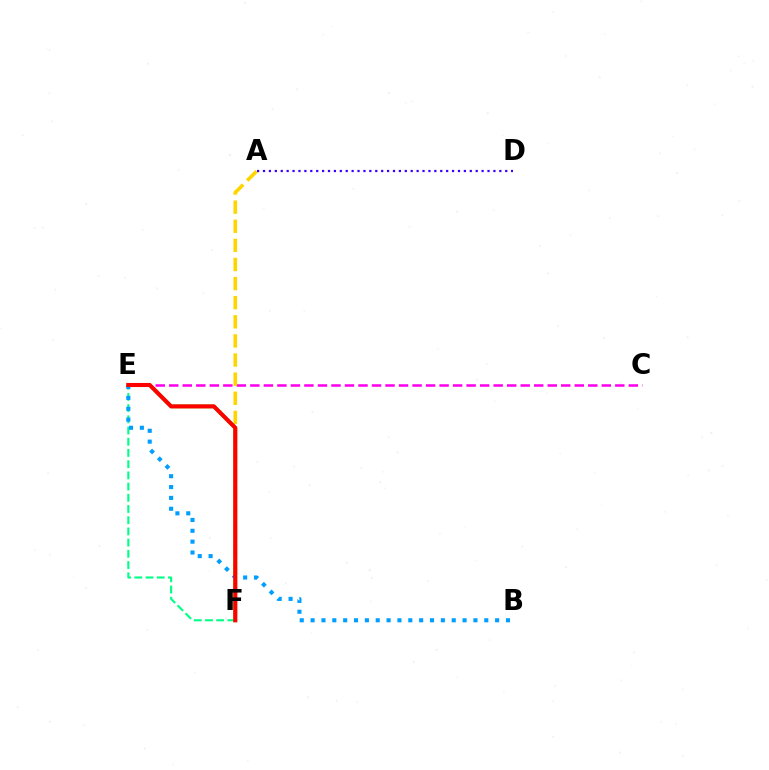{('C', 'E'): [{'color': '#ff00ed', 'line_style': 'dashed', 'thickness': 1.84}], ('A', 'F'): [{'color': '#ffd500', 'line_style': 'dashed', 'thickness': 2.6}], ('A', 'D'): [{'color': '#3700ff', 'line_style': 'dotted', 'thickness': 1.61}], ('E', 'F'): [{'color': '#4fff00', 'line_style': 'solid', 'thickness': 2.65}, {'color': '#00ff86', 'line_style': 'dashed', 'thickness': 1.52}, {'color': '#ff0000', 'line_style': 'solid', 'thickness': 2.94}], ('B', 'E'): [{'color': '#009eff', 'line_style': 'dotted', 'thickness': 2.95}]}